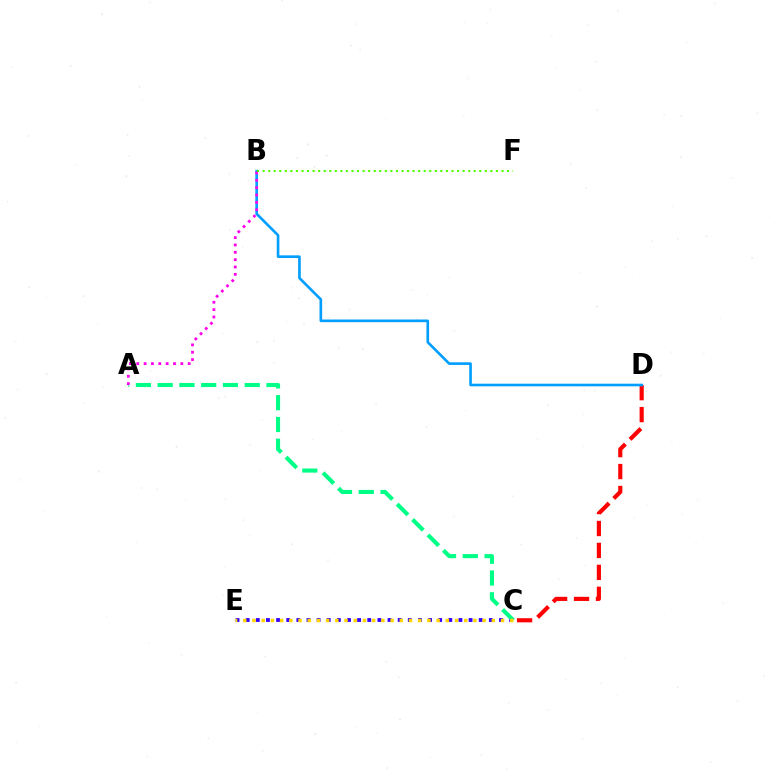{('C', 'E'): [{'color': '#3700ff', 'line_style': 'dotted', 'thickness': 2.75}, {'color': '#ffd500', 'line_style': 'dotted', 'thickness': 2.5}], ('A', 'C'): [{'color': '#00ff86', 'line_style': 'dashed', 'thickness': 2.96}], ('C', 'D'): [{'color': '#ff0000', 'line_style': 'dashed', 'thickness': 2.98}], ('B', 'D'): [{'color': '#009eff', 'line_style': 'solid', 'thickness': 1.9}], ('A', 'B'): [{'color': '#ff00ed', 'line_style': 'dotted', 'thickness': 2.0}], ('B', 'F'): [{'color': '#4fff00', 'line_style': 'dotted', 'thickness': 1.51}]}